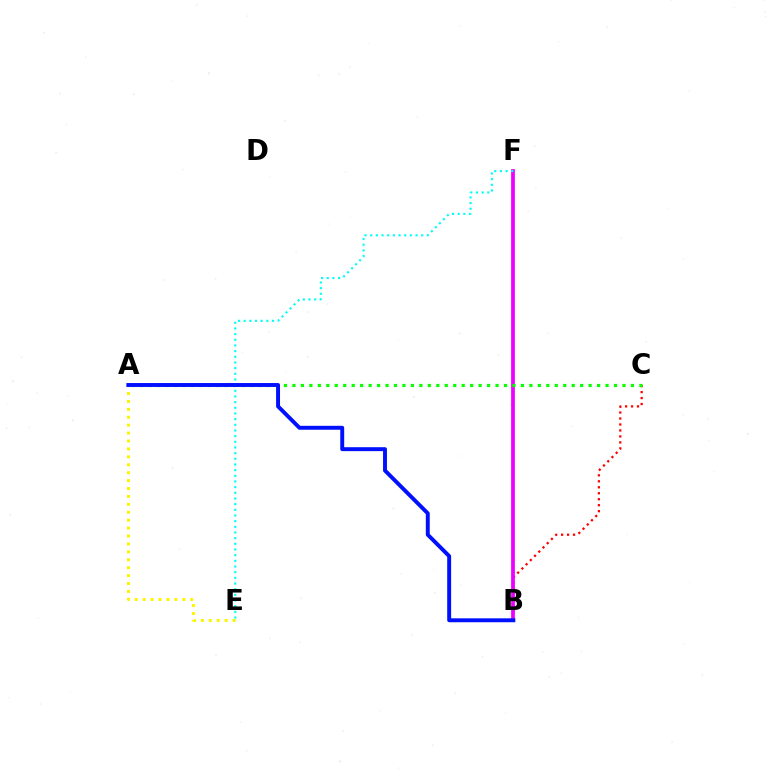{('B', 'C'): [{'color': '#ff0000', 'line_style': 'dotted', 'thickness': 1.62}], ('B', 'F'): [{'color': '#ee00ff', 'line_style': 'solid', 'thickness': 2.7}], ('A', 'C'): [{'color': '#08ff00', 'line_style': 'dotted', 'thickness': 2.3}], ('A', 'E'): [{'color': '#fcf500', 'line_style': 'dotted', 'thickness': 2.15}], ('E', 'F'): [{'color': '#00fff6', 'line_style': 'dotted', 'thickness': 1.54}], ('A', 'B'): [{'color': '#0010ff', 'line_style': 'solid', 'thickness': 2.83}]}